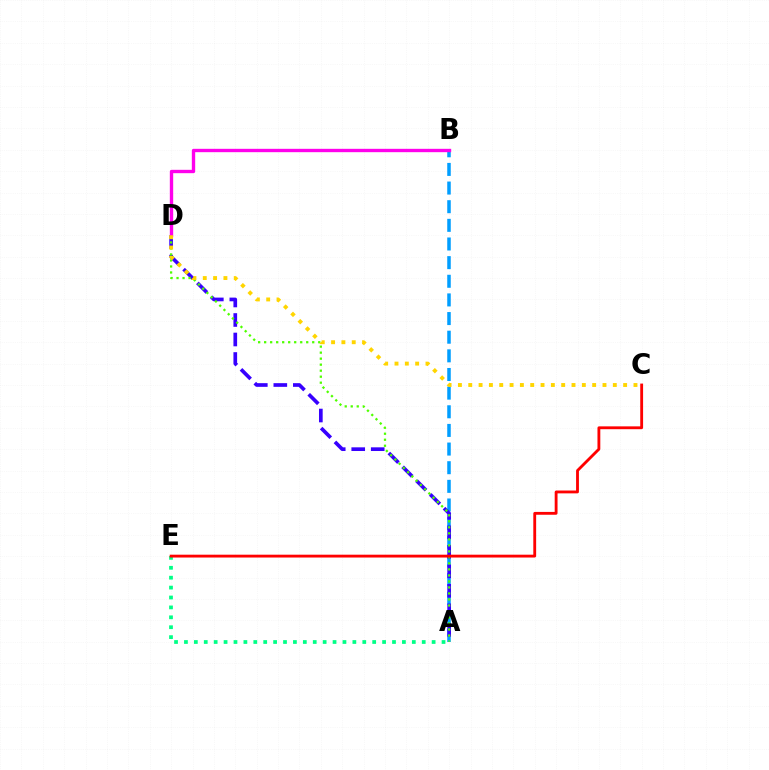{('A', 'B'): [{'color': '#009eff', 'line_style': 'dashed', 'thickness': 2.53}], ('A', 'D'): [{'color': '#3700ff', 'line_style': 'dashed', 'thickness': 2.65}, {'color': '#4fff00', 'line_style': 'dotted', 'thickness': 1.63}], ('A', 'E'): [{'color': '#00ff86', 'line_style': 'dotted', 'thickness': 2.69}], ('B', 'D'): [{'color': '#ff00ed', 'line_style': 'solid', 'thickness': 2.42}], ('C', 'E'): [{'color': '#ff0000', 'line_style': 'solid', 'thickness': 2.04}], ('C', 'D'): [{'color': '#ffd500', 'line_style': 'dotted', 'thickness': 2.81}]}